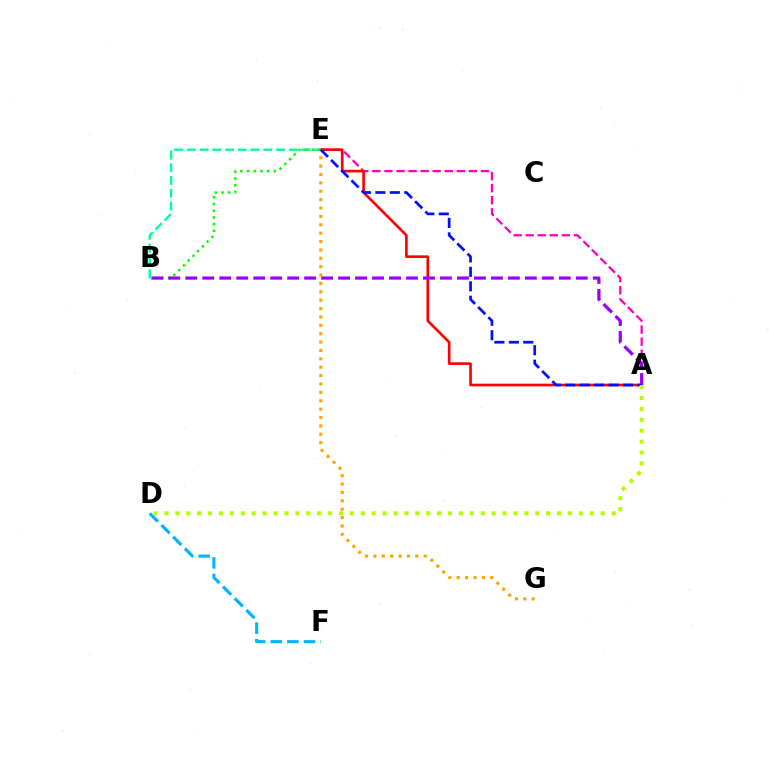{('A', 'E'): [{'color': '#ff00bd', 'line_style': 'dashed', 'thickness': 1.64}, {'color': '#ff0000', 'line_style': 'solid', 'thickness': 1.91}, {'color': '#0010ff', 'line_style': 'dashed', 'thickness': 1.96}], ('D', 'F'): [{'color': '#00b5ff', 'line_style': 'dashed', 'thickness': 2.25}], ('B', 'E'): [{'color': '#00ff9d', 'line_style': 'dashed', 'thickness': 1.73}, {'color': '#08ff00', 'line_style': 'dotted', 'thickness': 1.82}], ('E', 'G'): [{'color': '#ffa500', 'line_style': 'dotted', 'thickness': 2.28}], ('A', 'B'): [{'color': '#9b00ff', 'line_style': 'dashed', 'thickness': 2.31}], ('A', 'D'): [{'color': '#b3ff00', 'line_style': 'dotted', 'thickness': 2.96}]}